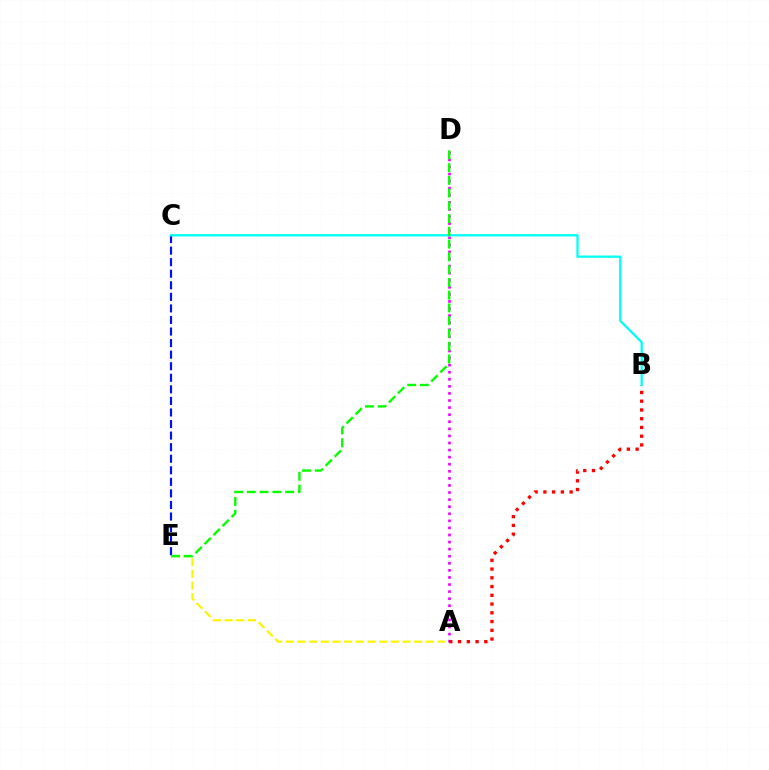{('A', 'D'): [{'color': '#ee00ff', 'line_style': 'dotted', 'thickness': 1.92}], ('A', 'E'): [{'color': '#fcf500', 'line_style': 'dashed', 'thickness': 1.59}], ('A', 'B'): [{'color': '#ff0000', 'line_style': 'dotted', 'thickness': 2.38}], ('C', 'E'): [{'color': '#0010ff', 'line_style': 'dashed', 'thickness': 1.57}], ('B', 'C'): [{'color': '#00fff6', 'line_style': 'solid', 'thickness': 1.65}], ('D', 'E'): [{'color': '#08ff00', 'line_style': 'dashed', 'thickness': 1.73}]}